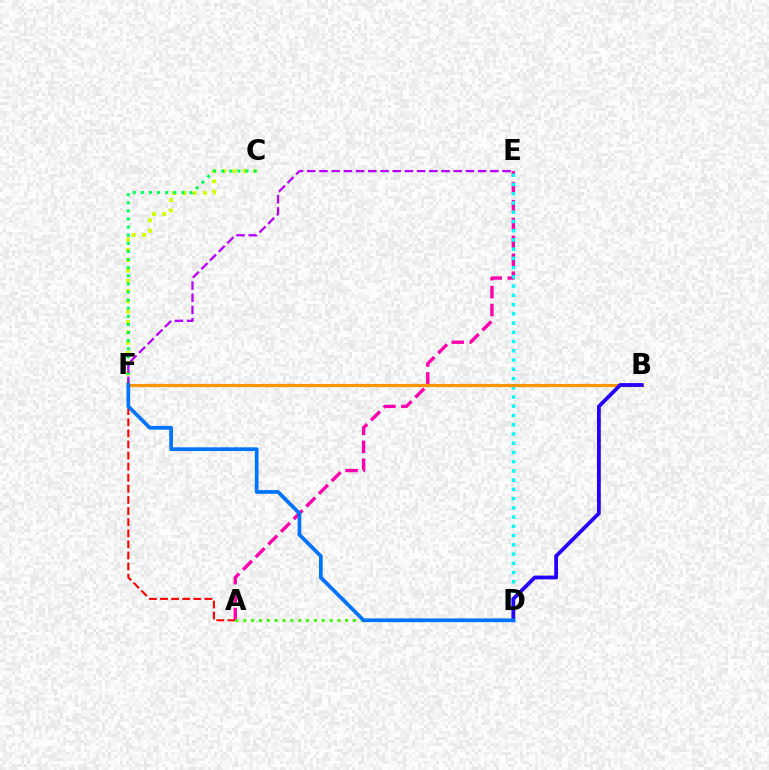{('A', 'F'): [{'color': '#ff0000', 'line_style': 'dashed', 'thickness': 1.51}], ('C', 'F'): [{'color': '#d1ff00', 'line_style': 'dotted', 'thickness': 2.8}, {'color': '#00ff5c', 'line_style': 'dotted', 'thickness': 2.2}], ('A', 'E'): [{'color': '#ff00ac', 'line_style': 'dashed', 'thickness': 2.43}], ('A', 'D'): [{'color': '#3dff00', 'line_style': 'dotted', 'thickness': 2.13}], ('D', 'E'): [{'color': '#00fff6', 'line_style': 'dotted', 'thickness': 2.51}], ('E', 'F'): [{'color': '#b900ff', 'line_style': 'dashed', 'thickness': 1.66}], ('B', 'F'): [{'color': '#ff9400', 'line_style': 'solid', 'thickness': 2.29}], ('B', 'D'): [{'color': '#2500ff', 'line_style': 'solid', 'thickness': 2.73}], ('D', 'F'): [{'color': '#0074ff', 'line_style': 'solid', 'thickness': 2.69}]}